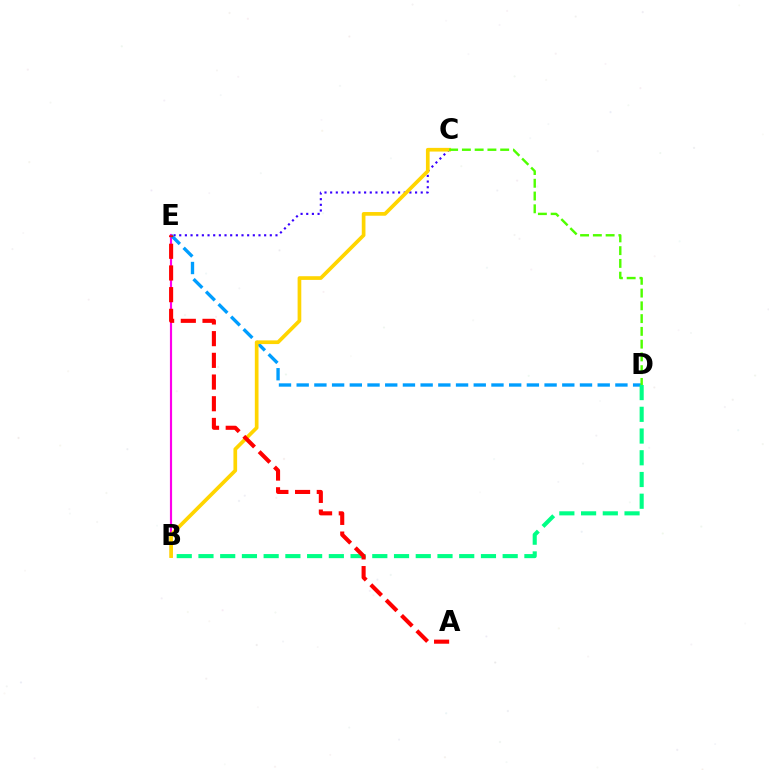{('B', 'E'): [{'color': '#ff00ed', 'line_style': 'solid', 'thickness': 1.56}], ('C', 'E'): [{'color': '#3700ff', 'line_style': 'dotted', 'thickness': 1.54}], ('D', 'E'): [{'color': '#009eff', 'line_style': 'dashed', 'thickness': 2.41}], ('B', 'C'): [{'color': '#ffd500', 'line_style': 'solid', 'thickness': 2.66}], ('C', 'D'): [{'color': '#4fff00', 'line_style': 'dashed', 'thickness': 1.73}], ('B', 'D'): [{'color': '#00ff86', 'line_style': 'dashed', 'thickness': 2.95}], ('A', 'E'): [{'color': '#ff0000', 'line_style': 'dashed', 'thickness': 2.95}]}